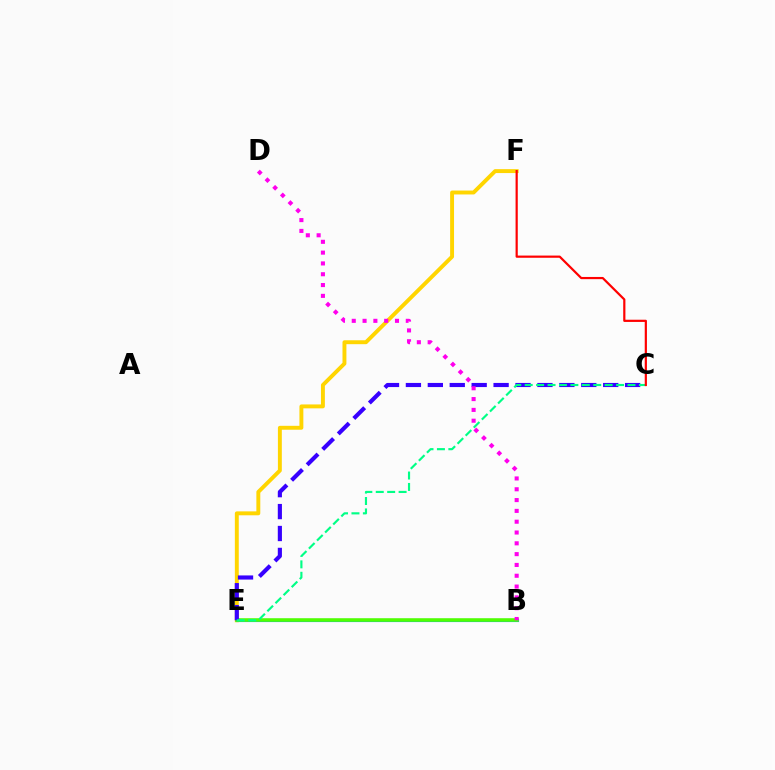{('E', 'F'): [{'color': '#ffd500', 'line_style': 'solid', 'thickness': 2.82}], ('B', 'E'): [{'color': '#009eff', 'line_style': 'solid', 'thickness': 2.26}, {'color': '#4fff00', 'line_style': 'solid', 'thickness': 2.54}], ('C', 'E'): [{'color': '#3700ff', 'line_style': 'dashed', 'thickness': 2.98}, {'color': '#00ff86', 'line_style': 'dashed', 'thickness': 1.55}], ('C', 'F'): [{'color': '#ff0000', 'line_style': 'solid', 'thickness': 1.58}], ('B', 'D'): [{'color': '#ff00ed', 'line_style': 'dotted', 'thickness': 2.94}]}